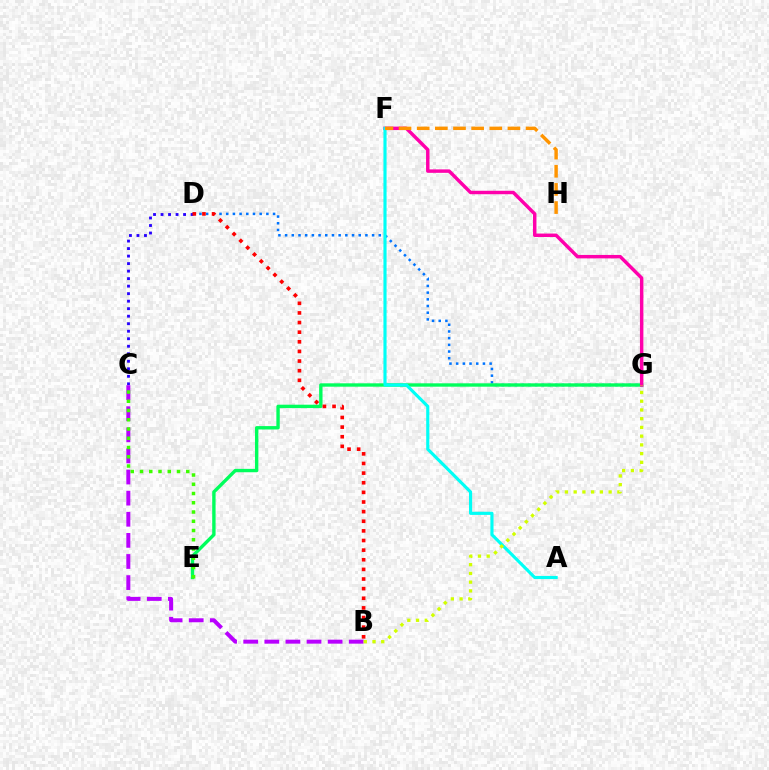{('D', 'G'): [{'color': '#0074ff', 'line_style': 'dotted', 'thickness': 1.82}], ('E', 'G'): [{'color': '#00ff5c', 'line_style': 'solid', 'thickness': 2.43}], ('C', 'D'): [{'color': '#2500ff', 'line_style': 'dotted', 'thickness': 2.04}], ('F', 'G'): [{'color': '#ff00ac', 'line_style': 'solid', 'thickness': 2.48}], ('B', 'D'): [{'color': '#ff0000', 'line_style': 'dotted', 'thickness': 2.62}], ('B', 'C'): [{'color': '#b900ff', 'line_style': 'dashed', 'thickness': 2.87}], ('A', 'F'): [{'color': '#00fff6', 'line_style': 'solid', 'thickness': 2.26}], ('C', 'E'): [{'color': '#3dff00', 'line_style': 'dotted', 'thickness': 2.51}], ('B', 'G'): [{'color': '#d1ff00', 'line_style': 'dotted', 'thickness': 2.37}], ('F', 'H'): [{'color': '#ff9400', 'line_style': 'dashed', 'thickness': 2.47}]}